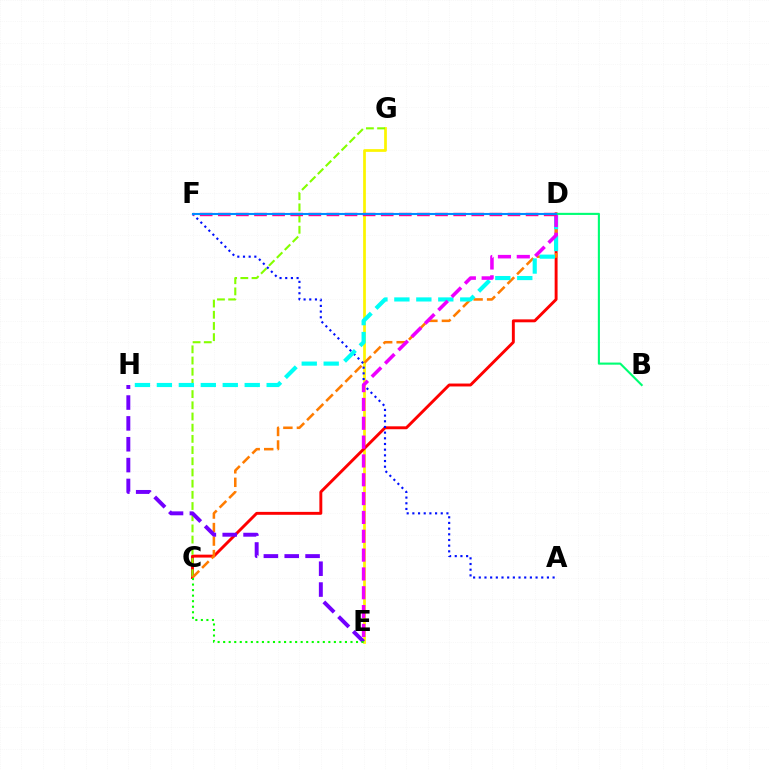{('E', 'G'): [{'color': '#fcf500', 'line_style': 'solid', 'thickness': 1.96}], ('C', 'D'): [{'color': '#ff0000', 'line_style': 'solid', 'thickness': 2.1}, {'color': '#ff7c00', 'line_style': 'dashed', 'thickness': 1.84}], ('C', 'G'): [{'color': '#84ff00', 'line_style': 'dashed', 'thickness': 1.52}], ('A', 'F'): [{'color': '#0010ff', 'line_style': 'dotted', 'thickness': 1.54}], ('D', 'H'): [{'color': '#00fff6', 'line_style': 'dashed', 'thickness': 2.98}], ('D', 'E'): [{'color': '#ee00ff', 'line_style': 'dashed', 'thickness': 2.56}], ('D', 'F'): [{'color': '#ff0094', 'line_style': 'dashed', 'thickness': 2.46}, {'color': '#008cff', 'line_style': 'solid', 'thickness': 1.5}], ('E', 'H'): [{'color': '#7200ff', 'line_style': 'dashed', 'thickness': 2.83}], ('B', 'D'): [{'color': '#00ff74', 'line_style': 'solid', 'thickness': 1.52}], ('C', 'E'): [{'color': '#08ff00', 'line_style': 'dotted', 'thickness': 1.5}]}